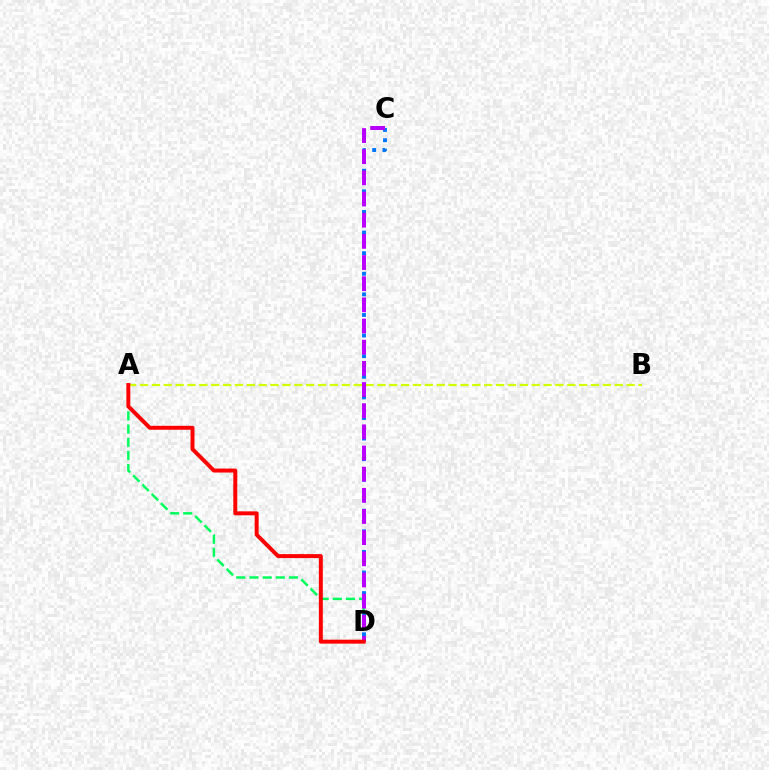{('A', 'D'): [{'color': '#00ff5c', 'line_style': 'dashed', 'thickness': 1.79}, {'color': '#ff0000', 'line_style': 'solid', 'thickness': 2.85}], ('C', 'D'): [{'color': '#0074ff', 'line_style': 'dotted', 'thickness': 2.8}, {'color': '#b900ff', 'line_style': 'dashed', 'thickness': 2.87}], ('A', 'B'): [{'color': '#d1ff00', 'line_style': 'dashed', 'thickness': 1.61}]}